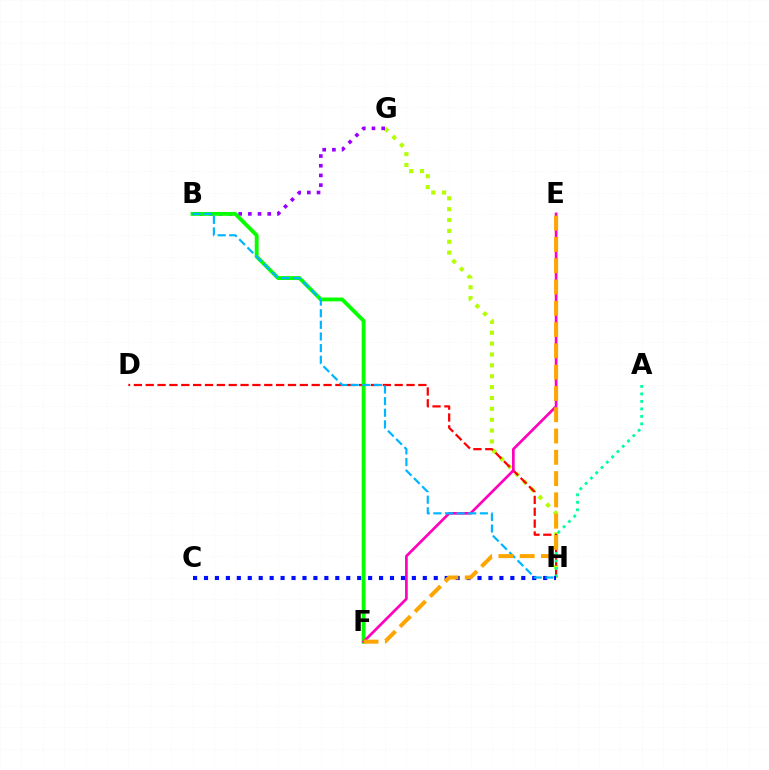{('G', 'H'): [{'color': '#b3ff00', 'line_style': 'dotted', 'thickness': 2.95}], ('D', 'H'): [{'color': '#ff0000', 'line_style': 'dashed', 'thickness': 1.61}], ('A', 'H'): [{'color': '#00ff9d', 'line_style': 'dotted', 'thickness': 2.04}], ('B', 'G'): [{'color': '#9b00ff', 'line_style': 'dotted', 'thickness': 2.63}], ('C', 'H'): [{'color': '#0010ff', 'line_style': 'dotted', 'thickness': 2.97}], ('B', 'F'): [{'color': '#08ff00', 'line_style': 'solid', 'thickness': 2.78}], ('E', 'F'): [{'color': '#ff00bd', 'line_style': 'solid', 'thickness': 1.93}, {'color': '#ffa500', 'line_style': 'dashed', 'thickness': 2.89}], ('B', 'H'): [{'color': '#00b5ff', 'line_style': 'dashed', 'thickness': 1.58}]}